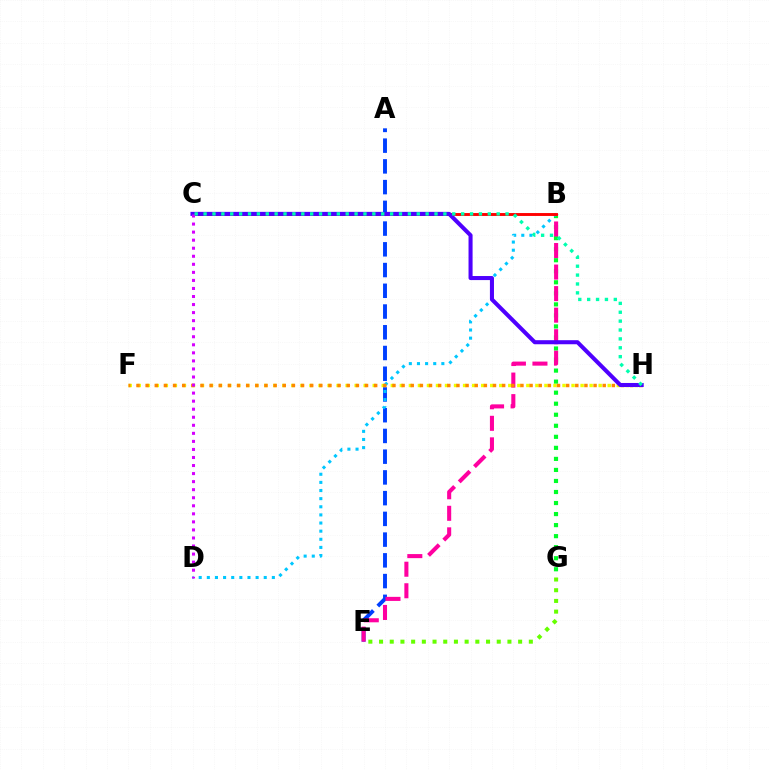{('B', 'G'): [{'color': '#00ff27', 'line_style': 'dotted', 'thickness': 3.0}], ('F', 'H'): [{'color': '#eeff00', 'line_style': 'dotted', 'thickness': 2.46}, {'color': '#ff8800', 'line_style': 'dotted', 'thickness': 2.48}], ('A', 'E'): [{'color': '#003fff', 'line_style': 'dashed', 'thickness': 2.82}], ('B', 'E'): [{'color': '#ff00a0', 'line_style': 'dashed', 'thickness': 2.93}], ('B', 'D'): [{'color': '#00c7ff', 'line_style': 'dotted', 'thickness': 2.21}], ('E', 'G'): [{'color': '#66ff00', 'line_style': 'dotted', 'thickness': 2.91}], ('B', 'C'): [{'color': '#ff0000', 'line_style': 'solid', 'thickness': 2.09}], ('C', 'H'): [{'color': '#4f00ff', 'line_style': 'solid', 'thickness': 2.92}, {'color': '#00ffaf', 'line_style': 'dotted', 'thickness': 2.41}], ('C', 'D'): [{'color': '#d600ff', 'line_style': 'dotted', 'thickness': 2.19}]}